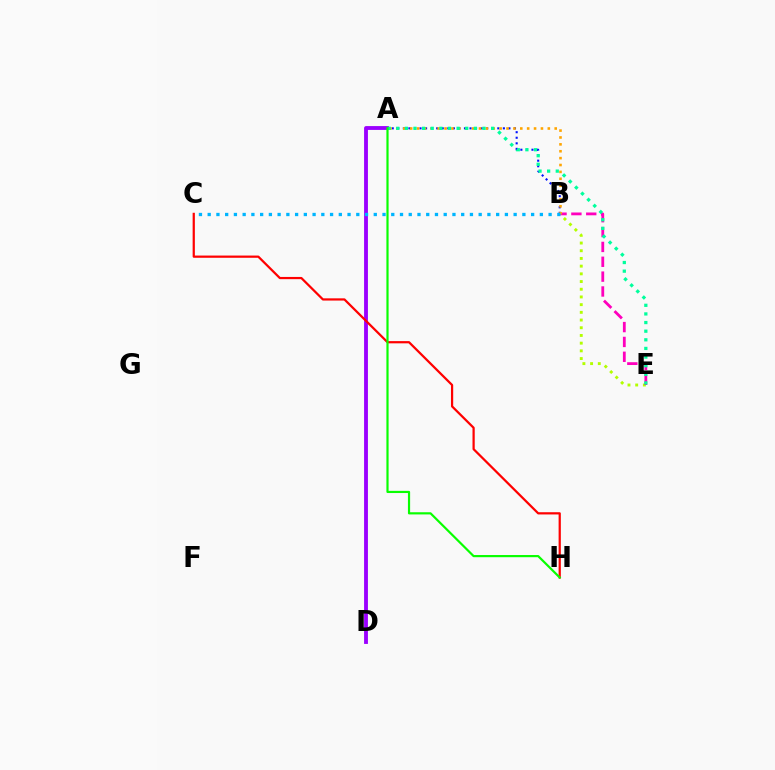{('B', 'E'): [{'color': '#b3ff00', 'line_style': 'dotted', 'thickness': 2.09}, {'color': '#ff00bd', 'line_style': 'dashed', 'thickness': 2.02}], ('A', 'D'): [{'color': '#9b00ff', 'line_style': 'solid', 'thickness': 2.77}], ('A', 'B'): [{'color': '#0010ff', 'line_style': 'dotted', 'thickness': 1.51}, {'color': '#ffa500', 'line_style': 'dotted', 'thickness': 1.87}], ('C', 'H'): [{'color': '#ff0000', 'line_style': 'solid', 'thickness': 1.6}], ('A', 'E'): [{'color': '#00ff9d', 'line_style': 'dotted', 'thickness': 2.34}], ('A', 'H'): [{'color': '#08ff00', 'line_style': 'solid', 'thickness': 1.57}], ('B', 'C'): [{'color': '#00b5ff', 'line_style': 'dotted', 'thickness': 2.38}]}